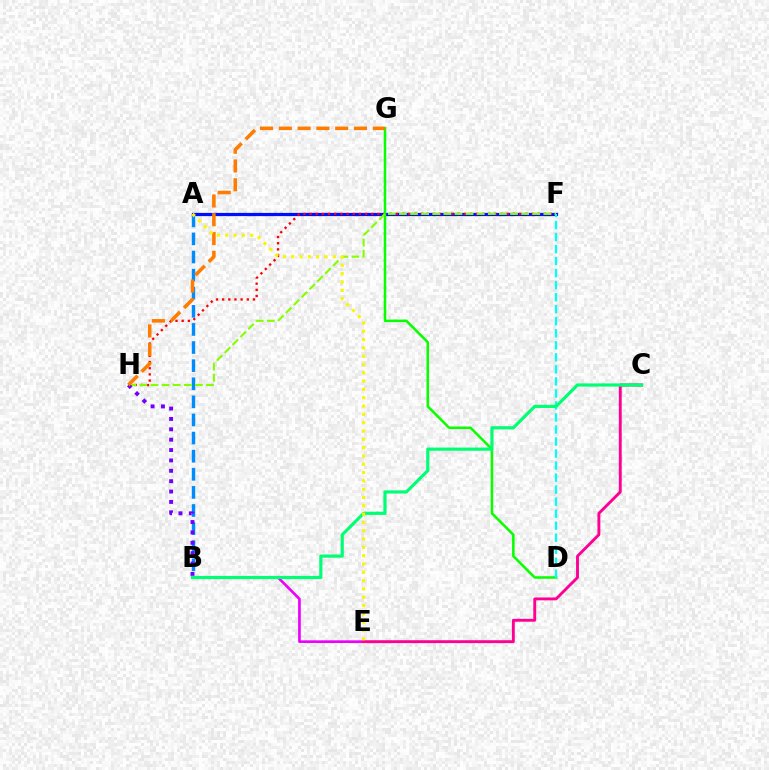{('A', 'F'): [{'color': '#0010ff', 'line_style': 'solid', 'thickness': 2.32}], ('F', 'H'): [{'color': '#ff0000', 'line_style': 'dotted', 'thickness': 1.67}, {'color': '#84ff00', 'line_style': 'dashed', 'thickness': 1.51}], ('A', 'B'): [{'color': '#008cff', 'line_style': 'dashed', 'thickness': 2.46}], ('B', 'E'): [{'color': '#ee00ff', 'line_style': 'solid', 'thickness': 1.93}], ('D', 'G'): [{'color': '#08ff00', 'line_style': 'solid', 'thickness': 1.82}], ('D', 'F'): [{'color': '#00fff6', 'line_style': 'dashed', 'thickness': 1.63}], ('B', 'H'): [{'color': '#7200ff', 'line_style': 'dotted', 'thickness': 2.82}], ('G', 'H'): [{'color': '#ff7c00', 'line_style': 'dashed', 'thickness': 2.55}], ('C', 'E'): [{'color': '#ff0094', 'line_style': 'solid', 'thickness': 2.08}], ('B', 'C'): [{'color': '#00ff74', 'line_style': 'solid', 'thickness': 2.29}], ('A', 'E'): [{'color': '#fcf500', 'line_style': 'dotted', 'thickness': 2.26}]}